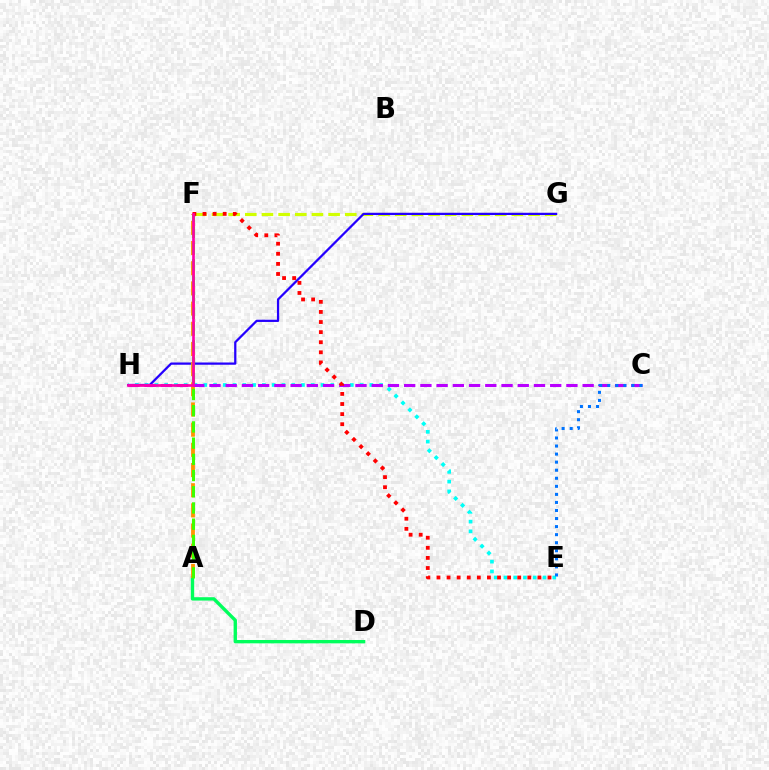{('E', 'H'): [{'color': '#00fff6', 'line_style': 'dotted', 'thickness': 2.66}], ('F', 'G'): [{'color': '#d1ff00', 'line_style': 'dashed', 'thickness': 2.26}], ('G', 'H'): [{'color': '#2500ff', 'line_style': 'solid', 'thickness': 1.62}], ('A', 'D'): [{'color': '#00ff5c', 'line_style': 'solid', 'thickness': 2.42}], ('A', 'F'): [{'color': '#ff9400', 'line_style': 'dashed', 'thickness': 2.74}, {'color': '#3dff00', 'line_style': 'dashed', 'thickness': 2.2}], ('C', 'H'): [{'color': '#b900ff', 'line_style': 'dashed', 'thickness': 2.2}], ('E', 'F'): [{'color': '#ff0000', 'line_style': 'dotted', 'thickness': 2.74}], ('F', 'H'): [{'color': '#ff00ac', 'line_style': 'solid', 'thickness': 1.92}], ('C', 'E'): [{'color': '#0074ff', 'line_style': 'dotted', 'thickness': 2.19}]}